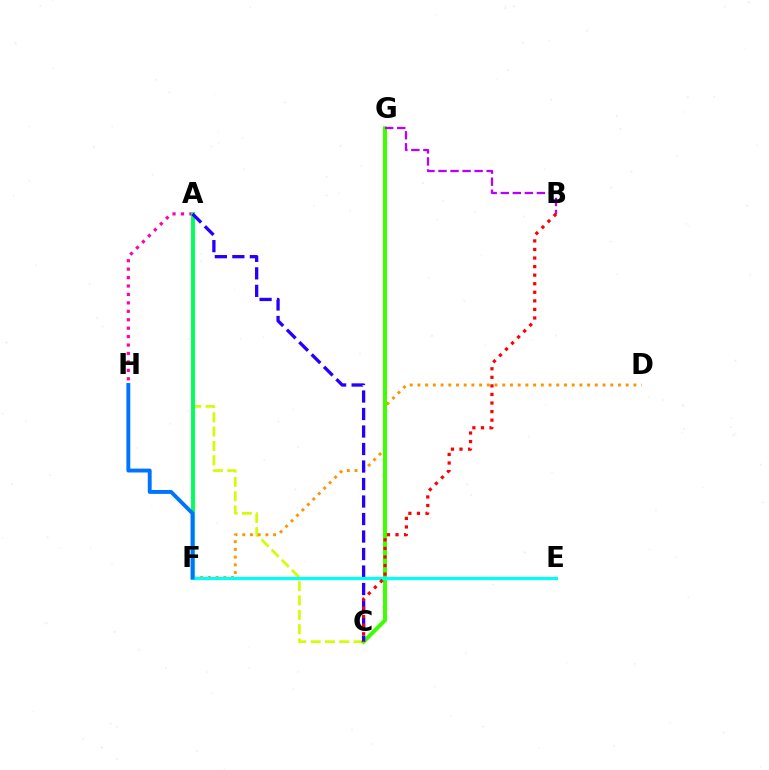{('A', 'C'): [{'color': '#d1ff00', 'line_style': 'dashed', 'thickness': 1.95}, {'color': '#2500ff', 'line_style': 'dashed', 'thickness': 2.38}], ('D', 'F'): [{'color': '#ff9400', 'line_style': 'dotted', 'thickness': 2.1}], ('C', 'G'): [{'color': '#3dff00', 'line_style': 'solid', 'thickness': 2.89}], ('A', 'H'): [{'color': '#ff00ac', 'line_style': 'dotted', 'thickness': 2.29}], ('A', 'F'): [{'color': '#00ff5c', 'line_style': 'solid', 'thickness': 2.81}], ('B', 'G'): [{'color': '#b900ff', 'line_style': 'dashed', 'thickness': 1.64}], ('E', 'F'): [{'color': '#00fff6', 'line_style': 'solid', 'thickness': 2.3}], ('B', 'C'): [{'color': '#ff0000', 'line_style': 'dotted', 'thickness': 2.33}], ('F', 'H'): [{'color': '#0074ff', 'line_style': 'solid', 'thickness': 2.8}]}